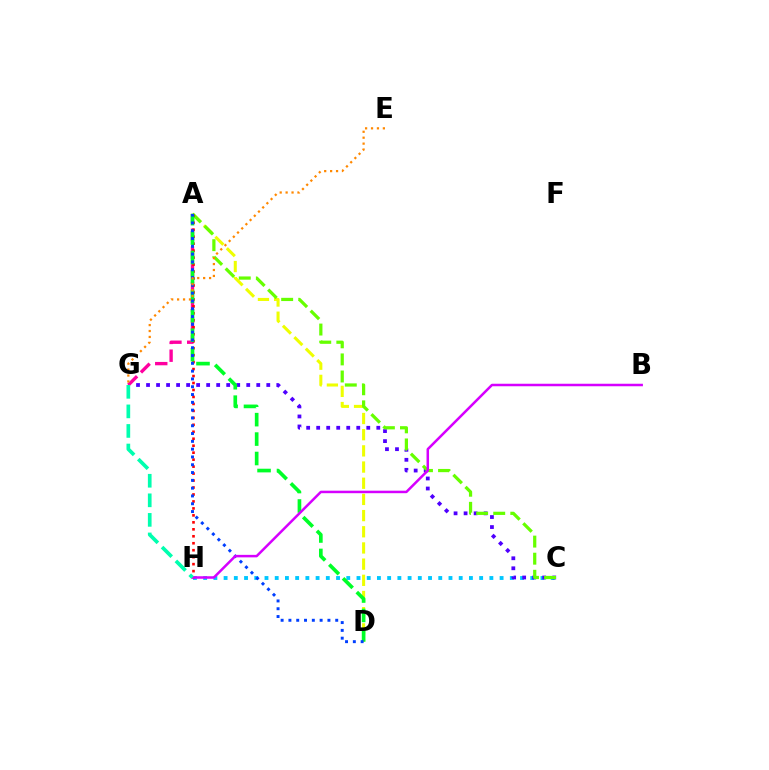{('A', 'D'): [{'color': '#eeff00', 'line_style': 'dashed', 'thickness': 2.2}, {'color': '#00ff27', 'line_style': 'dashed', 'thickness': 2.64}, {'color': '#003fff', 'line_style': 'dotted', 'thickness': 2.12}], ('C', 'H'): [{'color': '#00c7ff', 'line_style': 'dotted', 'thickness': 2.78}], ('C', 'G'): [{'color': '#4f00ff', 'line_style': 'dotted', 'thickness': 2.72}], ('A', 'G'): [{'color': '#ff00a0', 'line_style': 'dashed', 'thickness': 2.42}], ('A', 'C'): [{'color': '#66ff00', 'line_style': 'dashed', 'thickness': 2.32}], ('A', 'H'): [{'color': '#ff0000', 'line_style': 'dotted', 'thickness': 1.89}], ('E', 'G'): [{'color': '#ff8800', 'line_style': 'dotted', 'thickness': 1.61}], ('B', 'H'): [{'color': '#d600ff', 'line_style': 'solid', 'thickness': 1.8}], ('G', 'H'): [{'color': '#00ffaf', 'line_style': 'dashed', 'thickness': 2.66}]}